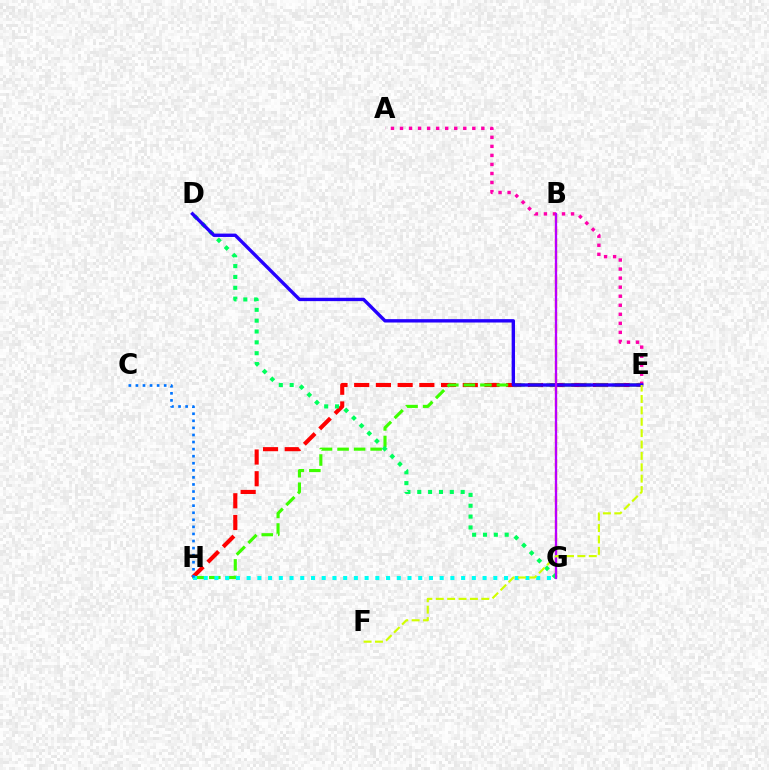{('E', 'H'): [{'color': '#ff0000', 'line_style': 'dashed', 'thickness': 2.95}, {'color': '#3dff00', 'line_style': 'dashed', 'thickness': 2.25}], ('G', 'H'): [{'color': '#00fff6', 'line_style': 'dotted', 'thickness': 2.91}], ('A', 'E'): [{'color': '#ff00ac', 'line_style': 'dotted', 'thickness': 2.46}], ('C', 'H'): [{'color': '#0074ff', 'line_style': 'dotted', 'thickness': 1.92}], ('B', 'G'): [{'color': '#ff9400', 'line_style': 'dashed', 'thickness': 1.66}, {'color': '#b900ff', 'line_style': 'solid', 'thickness': 1.65}], ('D', 'G'): [{'color': '#00ff5c', 'line_style': 'dotted', 'thickness': 2.95}], ('D', 'E'): [{'color': '#2500ff', 'line_style': 'solid', 'thickness': 2.42}], ('E', 'F'): [{'color': '#d1ff00', 'line_style': 'dashed', 'thickness': 1.55}]}